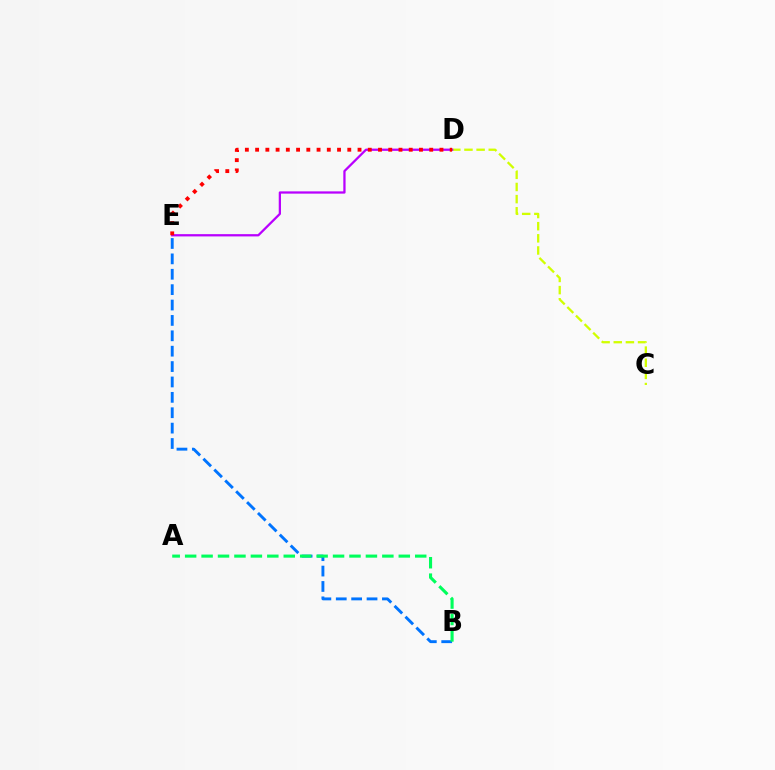{('C', 'D'): [{'color': '#d1ff00', 'line_style': 'dashed', 'thickness': 1.65}], ('B', 'E'): [{'color': '#0074ff', 'line_style': 'dashed', 'thickness': 2.09}], ('A', 'B'): [{'color': '#00ff5c', 'line_style': 'dashed', 'thickness': 2.23}], ('D', 'E'): [{'color': '#b900ff', 'line_style': 'solid', 'thickness': 1.63}, {'color': '#ff0000', 'line_style': 'dotted', 'thickness': 2.78}]}